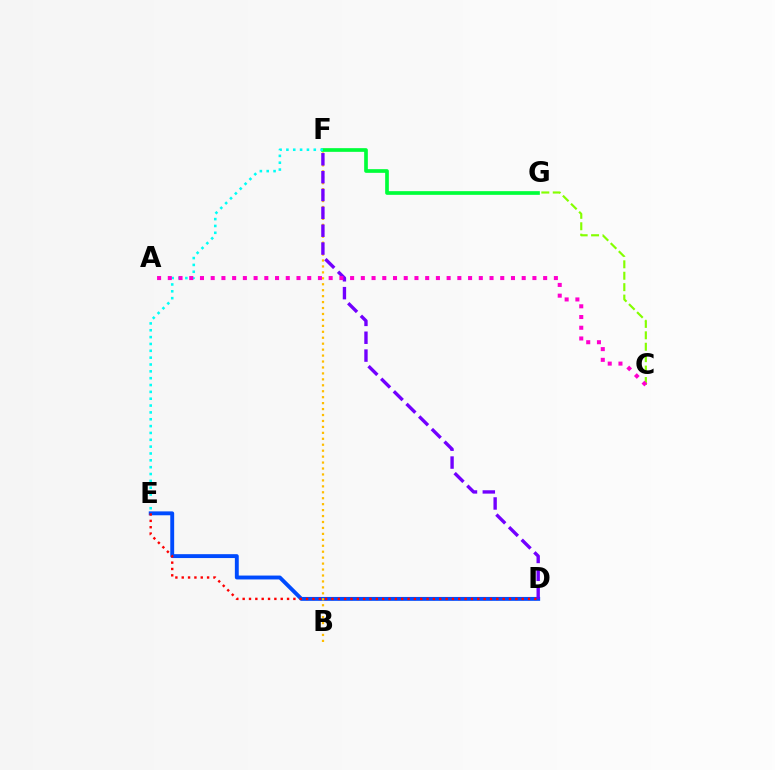{('D', 'E'): [{'color': '#004bff', 'line_style': 'solid', 'thickness': 2.8}, {'color': '#ff0000', 'line_style': 'dotted', 'thickness': 1.72}], ('F', 'G'): [{'color': '#00ff39', 'line_style': 'solid', 'thickness': 2.65}], ('E', 'F'): [{'color': '#00fff6', 'line_style': 'dotted', 'thickness': 1.86}], ('C', 'G'): [{'color': '#84ff00', 'line_style': 'dashed', 'thickness': 1.55}], ('B', 'F'): [{'color': '#ffbd00', 'line_style': 'dotted', 'thickness': 1.61}], ('D', 'F'): [{'color': '#7200ff', 'line_style': 'dashed', 'thickness': 2.42}], ('A', 'C'): [{'color': '#ff00cf', 'line_style': 'dotted', 'thickness': 2.91}]}